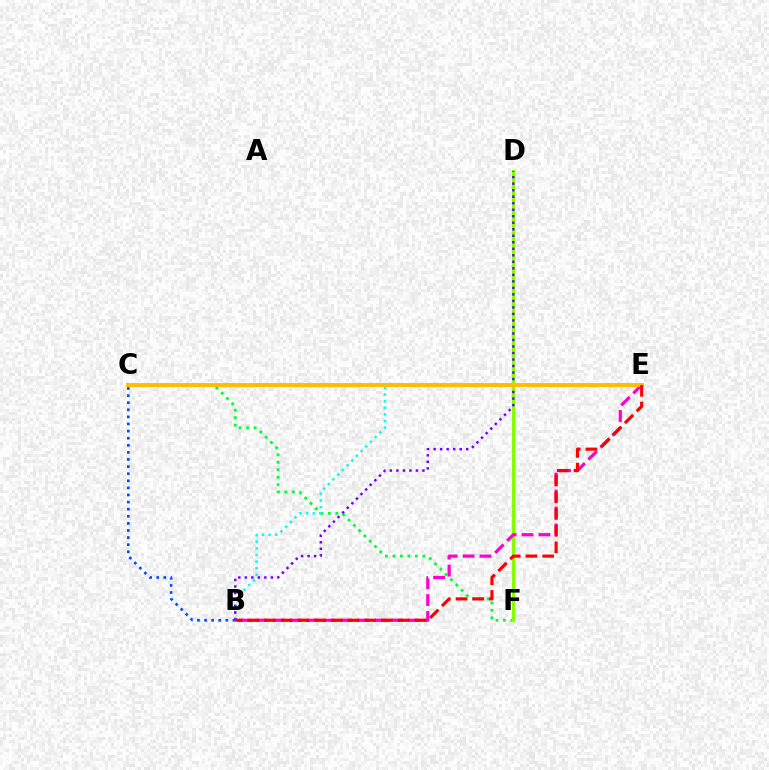{('C', 'F'): [{'color': '#00ff39', 'line_style': 'dotted', 'thickness': 2.03}], ('B', 'C'): [{'color': '#004bff', 'line_style': 'dotted', 'thickness': 1.93}], ('B', 'E'): [{'color': '#00fff6', 'line_style': 'dotted', 'thickness': 1.8}, {'color': '#ff00cf', 'line_style': 'dashed', 'thickness': 2.3}, {'color': '#ff0000', 'line_style': 'dashed', 'thickness': 2.27}], ('D', 'F'): [{'color': '#84ff00', 'line_style': 'solid', 'thickness': 2.32}], ('B', 'D'): [{'color': '#7200ff', 'line_style': 'dotted', 'thickness': 1.77}], ('C', 'E'): [{'color': '#ffbd00', 'line_style': 'solid', 'thickness': 2.81}]}